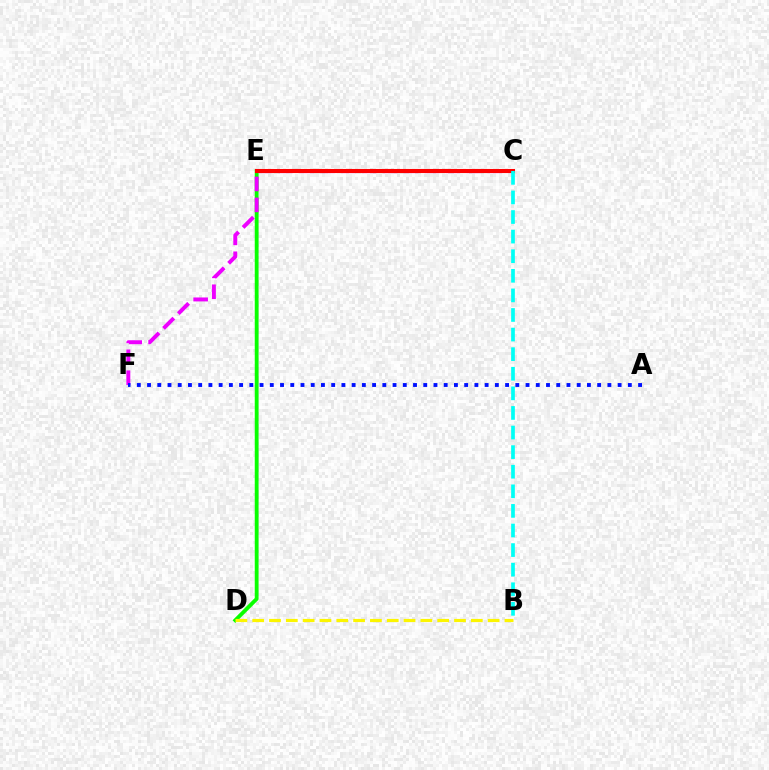{('D', 'E'): [{'color': '#08ff00', 'line_style': 'solid', 'thickness': 2.76}], ('C', 'F'): [{'color': '#ee00ff', 'line_style': 'dashed', 'thickness': 2.84}], ('C', 'E'): [{'color': '#ff0000', 'line_style': 'solid', 'thickness': 2.92}], ('A', 'F'): [{'color': '#0010ff', 'line_style': 'dotted', 'thickness': 2.78}], ('B', 'D'): [{'color': '#fcf500', 'line_style': 'dashed', 'thickness': 2.28}], ('B', 'C'): [{'color': '#00fff6', 'line_style': 'dashed', 'thickness': 2.66}]}